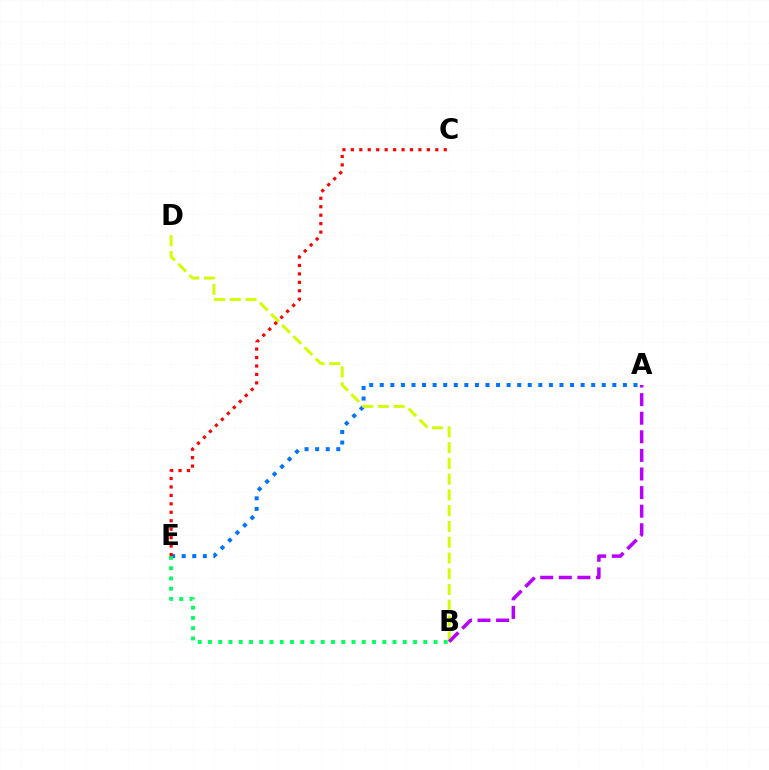{('A', 'E'): [{'color': '#0074ff', 'line_style': 'dotted', 'thickness': 2.87}], ('B', 'E'): [{'color': '#00ff5c', 'line_style': 'dotted', 'thickness': 2.79}], ('B', 'D'): [{'color': '#d1ff00', 'line_style': 'dashed', 'thickness': 2.14}], ('A', 'B'): [{'color': '#b900ff', 'line_style': 'dashed', 'thickness': 2.53}], ('C', 'E'): [{'color': '#ff0000', 'line_style': 'dotted', 'thickness': 2.29}]}